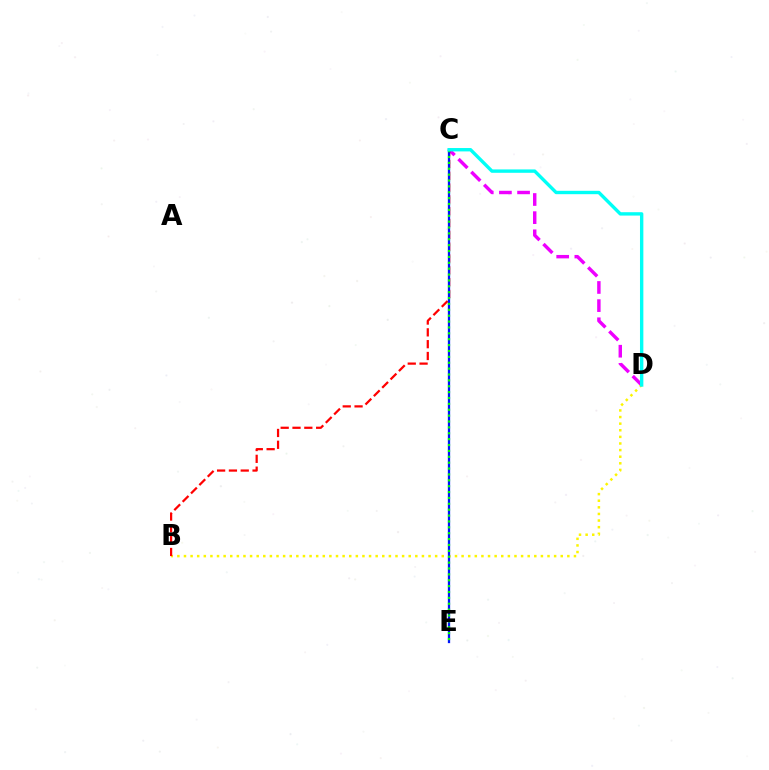{('C', 'D'): [{'color': '#ee00ff', 'line_style': 'dashed', 'thickness': 2.47}, {'color': '#00fff6', 'line_style': 'solid', 'thickness': 2.43}], ('B', 'D'): [{'color': '#fcf500', 'line_style': 'dotted', 'thickness': 1.8}], ('B', 'C'): [{'color': '#ff0000', 'line_style': 'dashed', 'thickness': 1.61}], ('C', 'E'): [{'color': '#0010ff', 'line_style': 'solid', 'thickness': 1.64}, {'color': '#08ff00', 'line_style': 'dotted', 'thickness': 1.6}]}